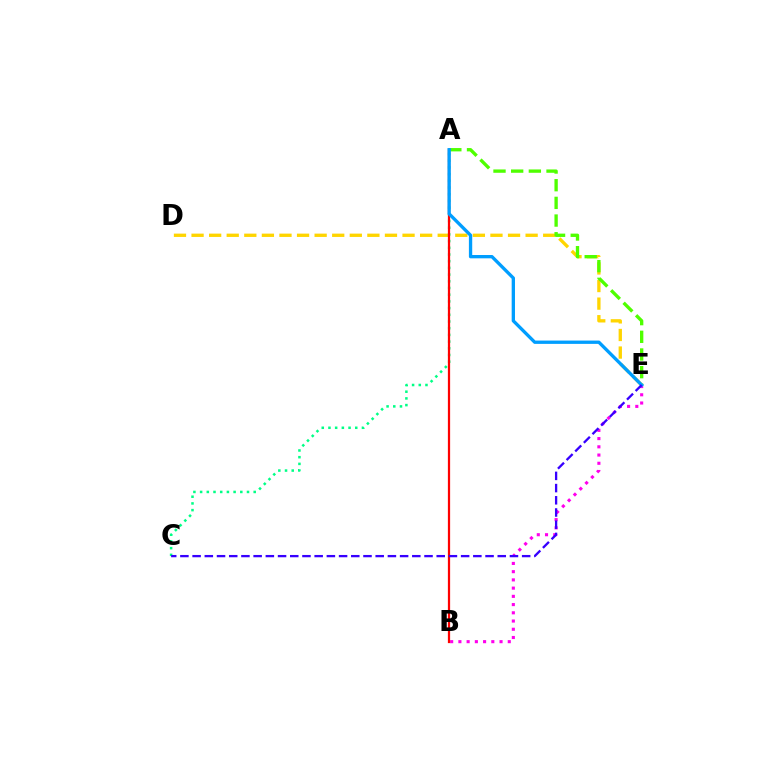{('D', 'E'): [{'color': '#ffd500', 'line_style': 'dashed', 'thickness': 2.39}], ('A', 'C'): [{'color': '#00ff86', 'line_style': 'dotted', 'thickness': 1.82}], ('B', 'E'): [{'color': '#ff00ed', 'line_style': 'dotted', 'thickness': 2.24}], ('A', 'B'): [{'color': '#ff0000', 'line_style': 'solid', 'thickness': 1.61}], ('A', 'E'): [{'color': '#4fff00', 'line_style': 'dashed', 'thickness': 2.4}, {'color': '#009eff', 'line_style': 'solid', 'thickness': 2.39}], ('C', 'E'): [{'color': '#3700ff', 'line_style': 'dashed', 'thickness': 1.66}]}